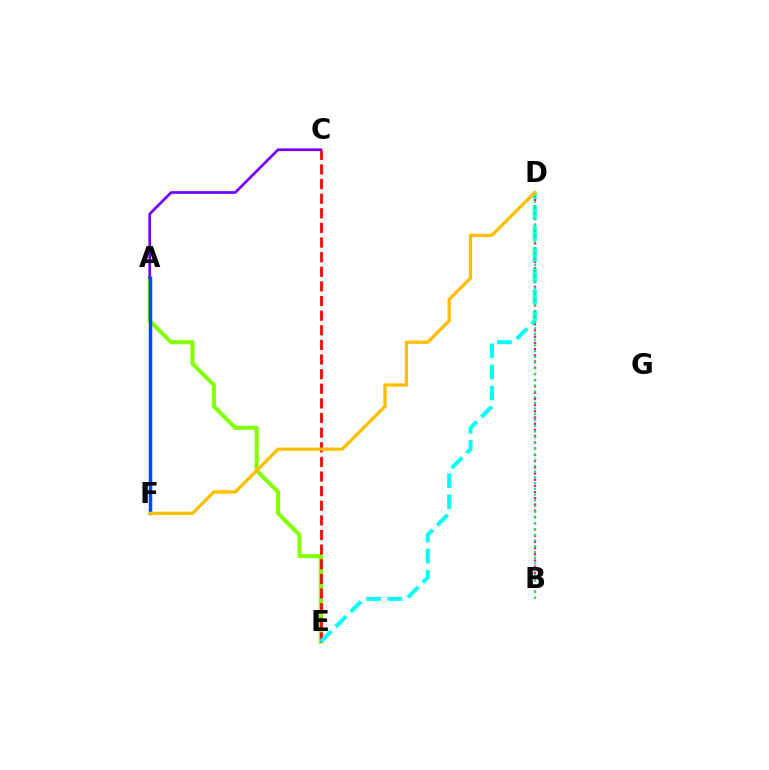{('A', 'E'): [{'color': '#84ff00', 'line_style': 'solid', 'thickness': 2.95}], ('C', 'E'): [{'color': '#ff0000', 'line_style': 'dashed', 'thickness': 1.99}], ('B', 'D'): [{'color': '#ff00cf', 'line_style': 'dotted', 'thickness': 1.69}, {'color': '#00ff39', 'line_style': 'dotted', 'thickness': 1.56}], ('A', 'C'): [{'color': '#7200ff', 'line_style': 'solid', 'thickness': 1.96}], ('A', 'F'): [{'color': '#004bff', 'line_style': 'solid', 'thickness': 2.51}], ('D', 'E'): [{'color': '#00fff6', 'line_style': 'dashed', 'thickness': 2.86}], ('D', 'F'): [{'color': '#ffbd00', 'line_style': 'solid', 'thickness': 2.36}]}